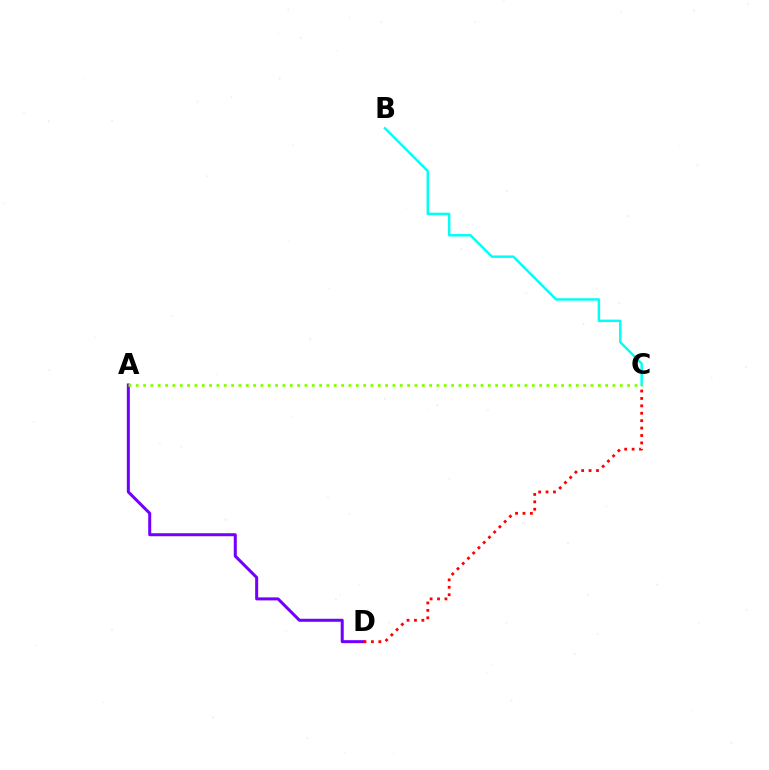{('A', 'D'): [{'color': '#7200ff', 'line_style': 'solid', 'thickness': 2.17}], ('B', 'C'): [{'color': '#00fff6', 'line_style': 'solid', 'thickness': 1.77}], ('C', 'D'): [{'color': '#ff0000', 'line_style': 'dotted', 'thickness': 2.01}], ('A', 'C'): [{'color': '#84ff00', 'line_style': 'dotted', 'thickness': 1.99}]}